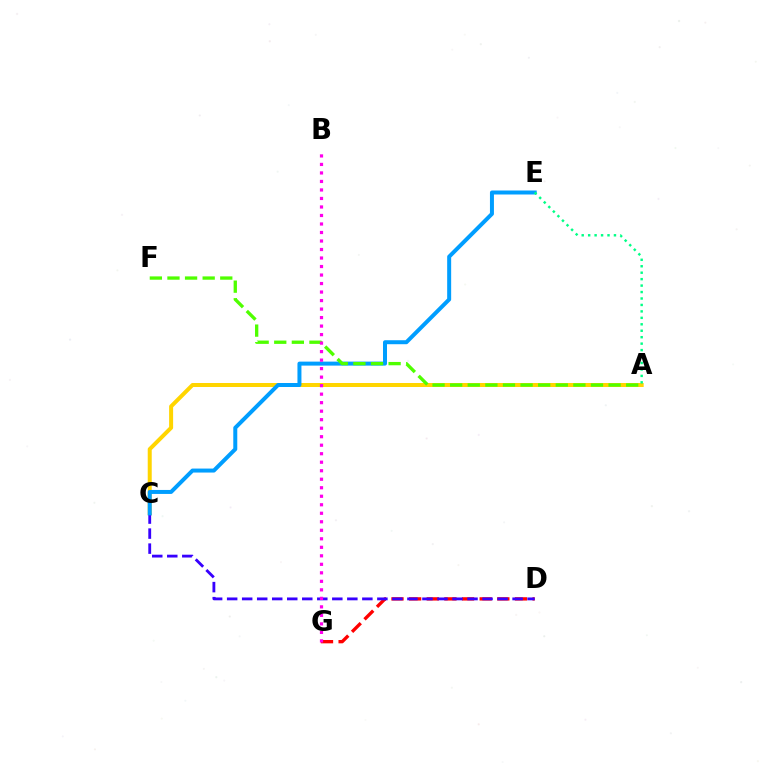{('D', 'G'): [{'color': '#ff0000', 'line_style': 'dashed', 'thickness': 2.4}], ('A', 'C'): [{'color': '#ffd500', 'line_style': 'solid', 'thickness': 2.88}], ('C', 'D'): [{'color': '#3700ff', 'line_style': 'dashed', 'thickness': 2.04}], ('C', 'E'): [{'color': '#009eff', 'line_style': 'solid', 'thickness': 2.87}], ('A', 'F'): [{'color': '#4fff00', 'line_style': 'dashed', 'thickness': 2.39}], ('B', 'G'): [{'color': '#ff00ed', 'line_style': 'dotted', 'thickness': 2.31}], ('A', 'E'): [{'color': '#00ff86', 'line_style': 'dotted', 'thickness': 1.75}]}